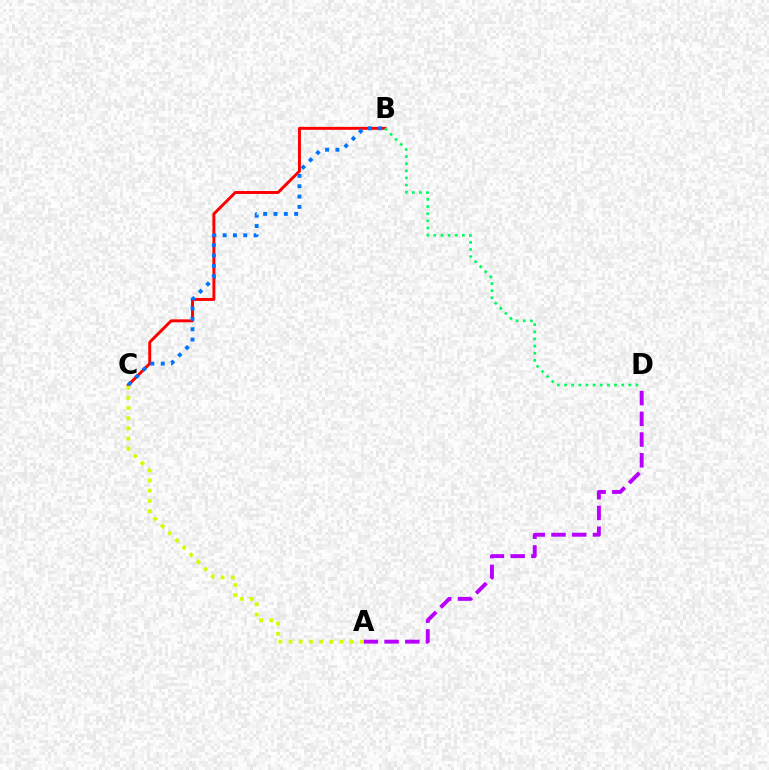{('B', 'C'): [{'color': '#ff0000', 'line_style': 'solid', 'thickness': 2.12}, {'color': '#0074ff', 'line_style': 'dotted', 'thickness': 2.8}], ('A', 'D'): [{'color': '#b900ff', 'line_style': 'dashed', 'thickness': 2.82}], ('B', 'D'): [{'color': '#00ff5c', 'line_style': 'dotted', 'thickness': 1.94}], ('A', 'C'): [{'color': '#d1ff00', 'line_style': 'dotted', 'thickness': 2.76}]}